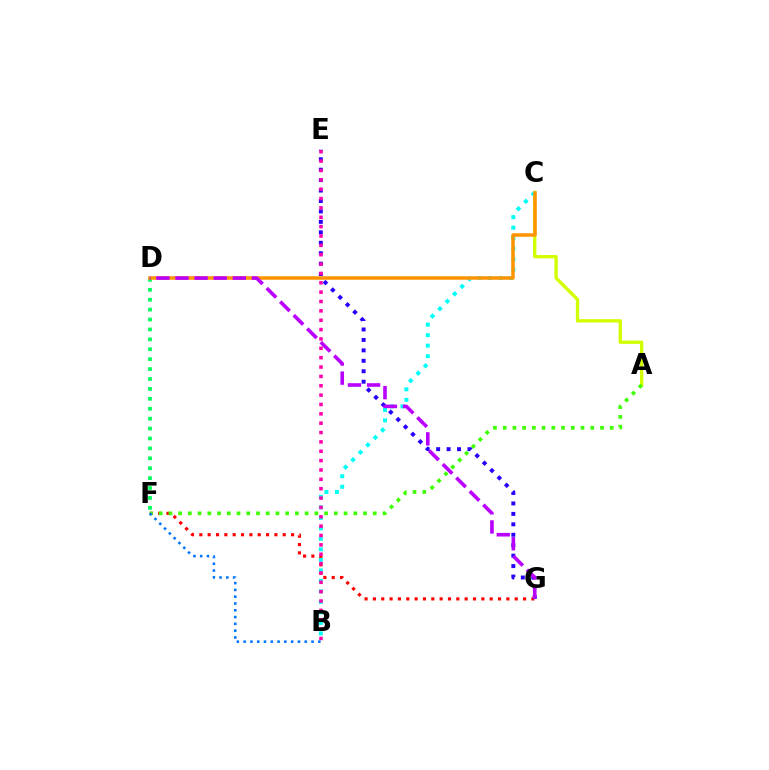{('A', 'C'): [{'color': '#d1ff00', 'line_style': 'solid', 'thickness': 2.39}], ('F', 'G'): [{'color': '#ff0000', 'line_style': 'dotted', 'thickness': 2.27}], ('B', 'C'): [{'color': '#00fff6', 'line_style': 'dotted', 'thickness': 2.85}], ('E', 'G'): [{'color': '#2500ff', 'line_style': 'dotted', 'thickness': 2.84}], ('B', 'E'): [{'color': '#ff00ac', 'line_style': 'dotted', 'thickness': 2.54}], ('A', 'F'): [{'color': '#3dff00', 'line_style': 'dotted', 'thickness': 2.64}], ('D', 'F'): [{'color': '#00ff5c', 'line_style': 'dotted', 'thickness': 2.69}], ('C', 'D'): [{'color': '#ff9400', 'line_style': 'solid', 'thickness': 2.52}], ('D', 'G'): [{'color': '#b900ff', 'line_style': 'dashed', 'thickness': 2.6}], ('B', 'F'): [{'color': '#0074ff', 'line_style': 'dotted', 'thickness': 1.84}]}